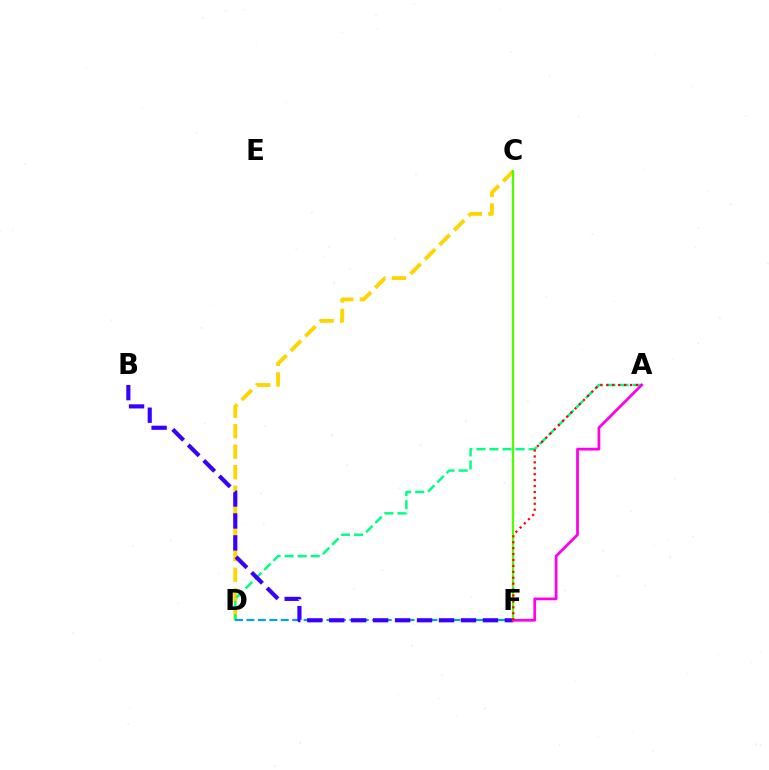{('C', 'D'): [{'color': '#ffd500', 'line_style': 'dashed', 'thickness': 2.79}], ('A', 'D'): [{'color': '#00ff86', 'line_style': 'dashed', 'thickness': 1.77}], ('D', 'F'): [{'color': '#009eff', 'line_style': 'dashed', 'thickness': 1.55}], ('B', 'F'): [{'color': '#3700ff', 'line_style': 'dashed', 'thickness': 2.98}], ('C', 'F'): [{'color': '#4fff00', 'line_style': 'solid', 'thickness': 1.63}], ('A', 'F'): [{'color': '#ff00ed', 'line_style': 'solid', 'thickness': 1.97}, {'color': '#ff0000', 'line_style': 'dotted', 'thickness': 1.61}]}